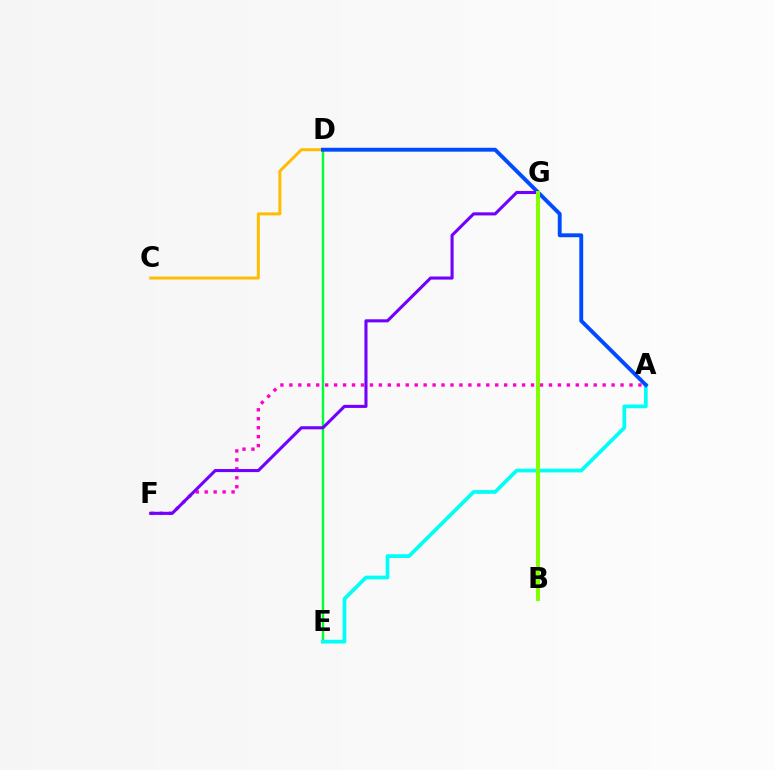{('A', 'F'): [{'color': '#ff00cf', 'line_style': 'dotted', 'thickness': 2.43}], ('D', 'E'): [{'color': '#00ff39', 'line_style': 'solid', 'thickness': 1.75}], ('C', 'D'): [{'color': '#ffbd00', 'line_style': 'solid', 'thickness': 2.14}], ('B', 'G'): [{'color': '#ff0000', 'line_style': 'solid', 'thickness': 2.87}, {'color': '#84ff00', 'line_style': 'solid', 'thickness': 2.9}], ('A', 'E'): [{'color': '#00fff6', 'line_style': 'solid', 'thickness': 2.68}], ('A', 'D'): [{'color': '#004bff', 'line_style': 'solid', 'thickness': 2.8}], ('F', 'G'): [{'color': '#7200ff', 'line_style': 'solid', 'thickness': 2.22}]}